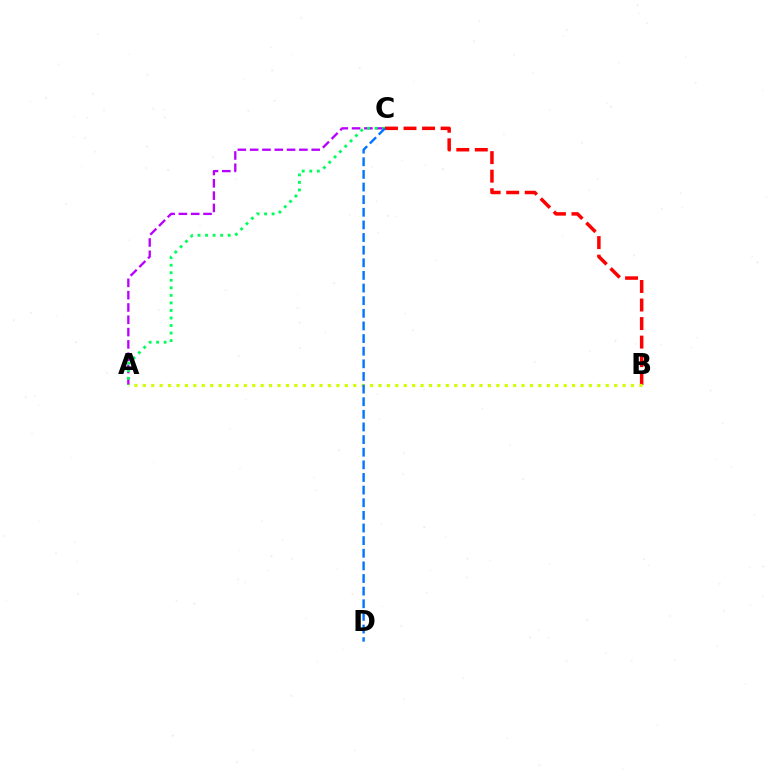{('A', 'C'): [{'color': '#b900ff', 'line_style': 'dashed', 'thickness': 1.67}, {'color': '#00ff5c', 'line_style': 'dotted', 'thickness': 2.05}], ('B', 'C'): [{'color': '#ff0000', 'line_style': 'dashed', 'thickness': 2.52}], ('A', 'B'): [{'color': '#d1ff00', 'line_style': 'dotted', 'thickness': 2.29}], ('C', 'D'): [{'color': '#0074ff', 'line_style': 'dashed', 'thickness': 1.72}]}